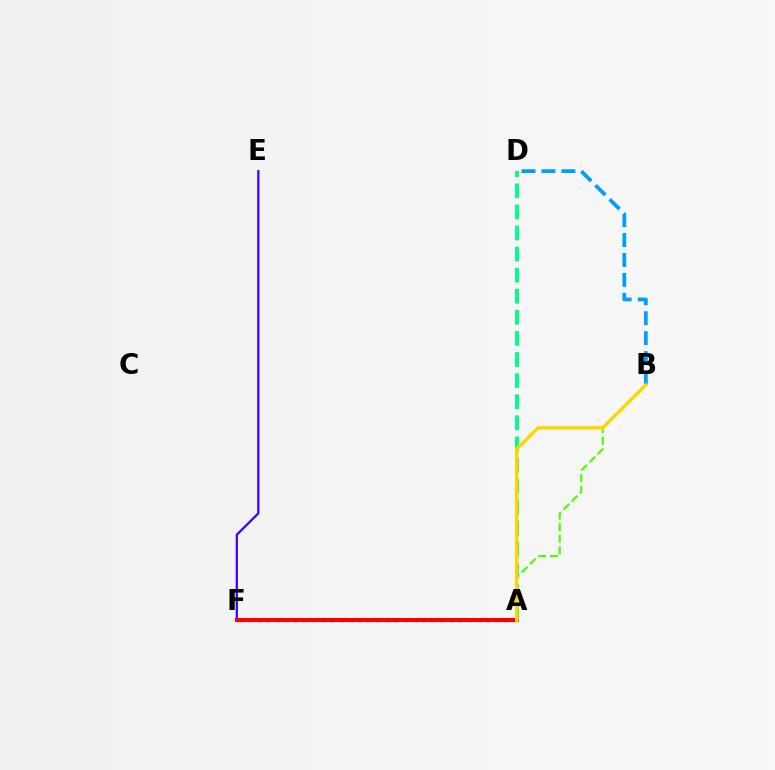{('A', 'F'): [{'color': '#ff00ed', 'line_style': 'dotted', 'thickness': 2.49}, {'color': '#ff0000', 'line_style': 'solid', 'thickness': 2.88}], ('A', 'B'): [{'color': '#4fff00', 'line_style': 'dashed', 'thickness': 1.58}, {'color': '#ffd500', 'line_style': 'solid', 'thickness': 2.41}], ('E', 'F'): [{'color': '#3700ff', 'line_style': 'solid', 'thickness': 1.62}], ('B', 'D'): [{'color': '#009eff', 'line_style': 'dashed', 'thickness': 2.71}], ('A', 'D'): [{'color': '#00ff86', 'line_style': 'dashed', 'thickness': 2.87}]}